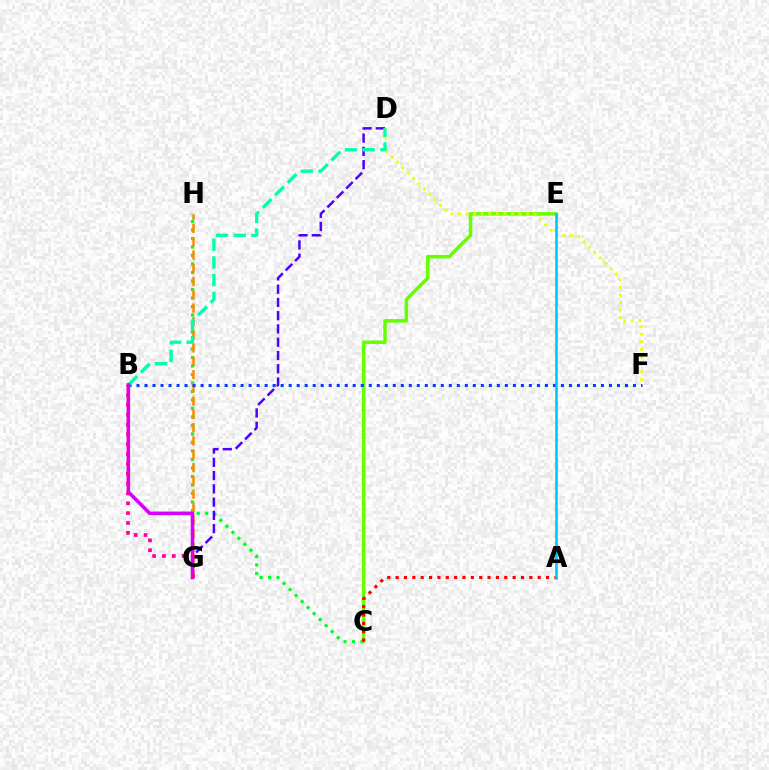{('C', 'H'): [{'color': '#00ff27', 'line_style': 'dotted', 'thickness': 2.31}], ('C', 'E'): [{'color': '#66ff00', 'line_style': 'solid', 'thickness': 2.54}], ('G', 'H'): [{'color': '#ff8800', 'line_style': 'dashed', 'thickness': 1.81}], ('B', 'F'): [{'color': '#003fff', 'line_style': 'dotted', 'thickness': 2.18}], ('D', 'G'): [{'color': '#4f00ff', 'line_style': 'dashed', 'thickness': 1.8}], ('D', 'F'): [{'color': '#eeff00', 'line_style': 'dotted', 'thickness': 2.06}], ('B', 'D'): [{'color': '#00ffaf', 'line_style': 'dashed', 'thickness': 2.4}], ('A', 'C'): [{'color': '#ff0000', 'line_style': 'dotted', 'thickness': 2.27}], ('B', 'G'): [{'color': '#d600ff', 'line_style': 'solid', 'thickness': 2.56}, {'color': '#ff00a0', 'line_style': 'dotted', 'thickness': 2.67}], ('A', 'E'): [{'color': '#00c7ff', 'line_style': 'solid', 'thickness': 1.9}]}